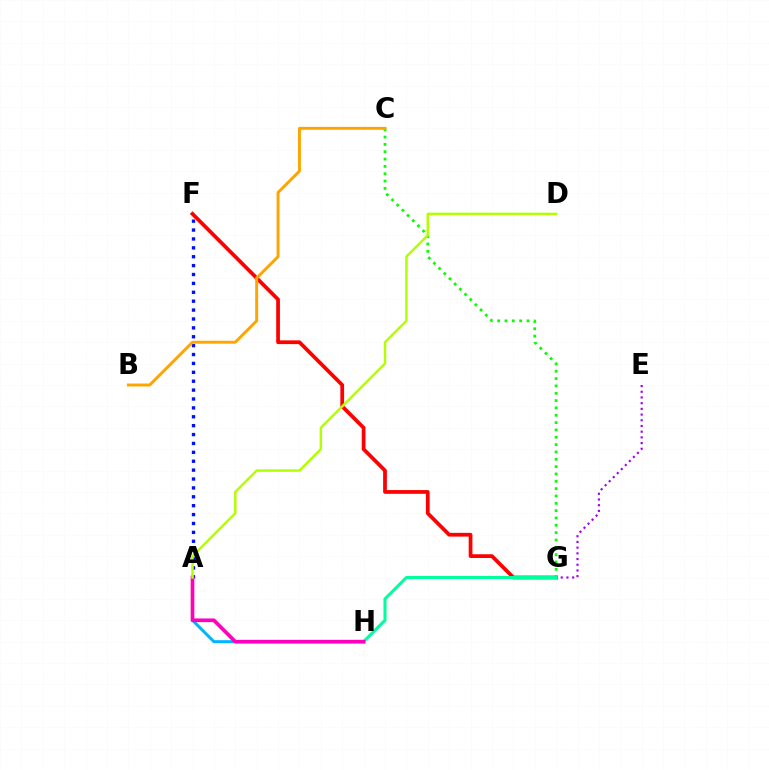{('E', 'G'): [{'color': '#9b00ff', 'line_style': 'dotted', 'thickness': 1.55}], ('F', 'G'): [{'color': '#ff0000', 'line_style': 'solid', 'thickness': 2.69}], ('A', 'H'): [{'color': '#00b5ff', 'line_style': 'solid', 'thickness': 2.14}, {'color': '#ff00bd', 'line_style': 'solid', 'thickness': 2.65}], ('C', 'G'): [{'color': '#08ff00', 'line_style': 'dotted', 'thickness': 1.99}], ('G', 'H'): [{'color': '#00ff9d', 'line_style': 'solid', 'thickness': 2.19}], ('A', 'F'): [{'color': '#0010ff', 'line_style': 'dotted', 'thickness': 2.42}], ('B', 'C'): [{'color': '#ffa500', 'line_style': 'solid', 'thickness': 2.12}], ('A', 'D'): [{'color': '#b3ff00', 'line_style': 'solid', 'thickness': 1.78}]}